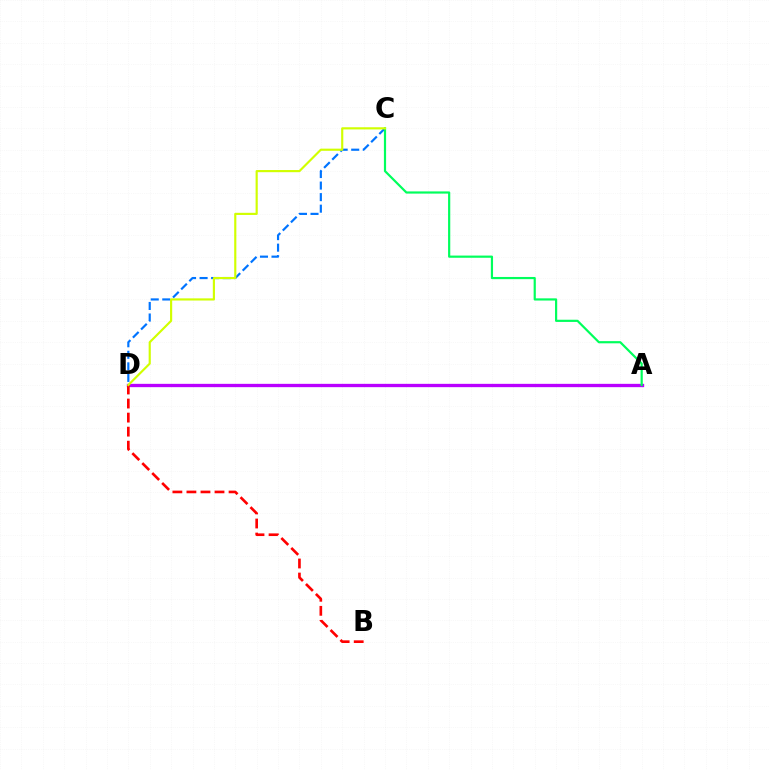{('A', 'D'): [{'color': '#b900ff', 'line_style': 'solid', 'thickness': 2.39}], ('C', 'D'): [{'color': '#0074ff', 'line_style': 'dashed', 'thickness': 1.57}, {'color': '#d1ff00', 'line_style': 'solid', 'thickness': 1.55}], ('A', 'C'): [{'color': '#00ff5c', 'line_style': 'solid', 'thickness': 1.58}], ('B', 'D'): [{'color': '#ff0000', 'line_style': 'dashed', 'thickness': 1.91}]}